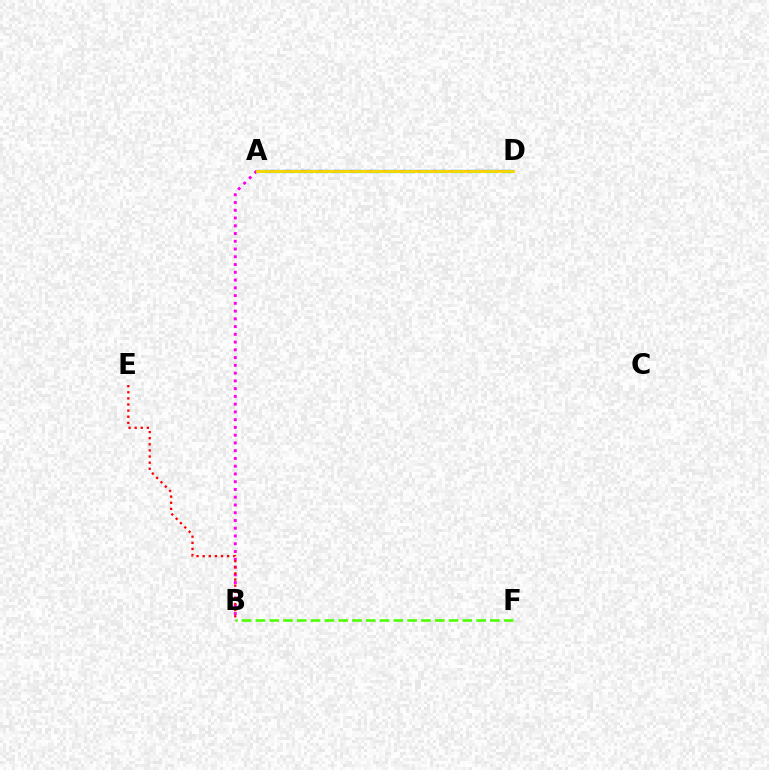{('A', 'D'): [{'color': '#009eff', 'line_style': 'dashed', 'thickness': 2.29}, {'color': '#3700ff', 'line_style': 'solid', 'thickness': 1.51}, {'color': '#00ff86', 'line_style': 'dashed', 'thickness': 2.22}, {'color': '#ffd500', 'line_style': 'solid', 'thickness': 2.03}], ('A', 'B'): [{'color': '#ff00ed', 'line_style': 'dotted', 'thickness': 2.11}], ('B', 'E'): [{'color': '#ff0000', 'line_style': 'dotted', 'thickness': 1.66}], ('B', 'F'): [{'color': '#4fff00', 'line_style': 'dashed', 'thickness': 1.87}]}